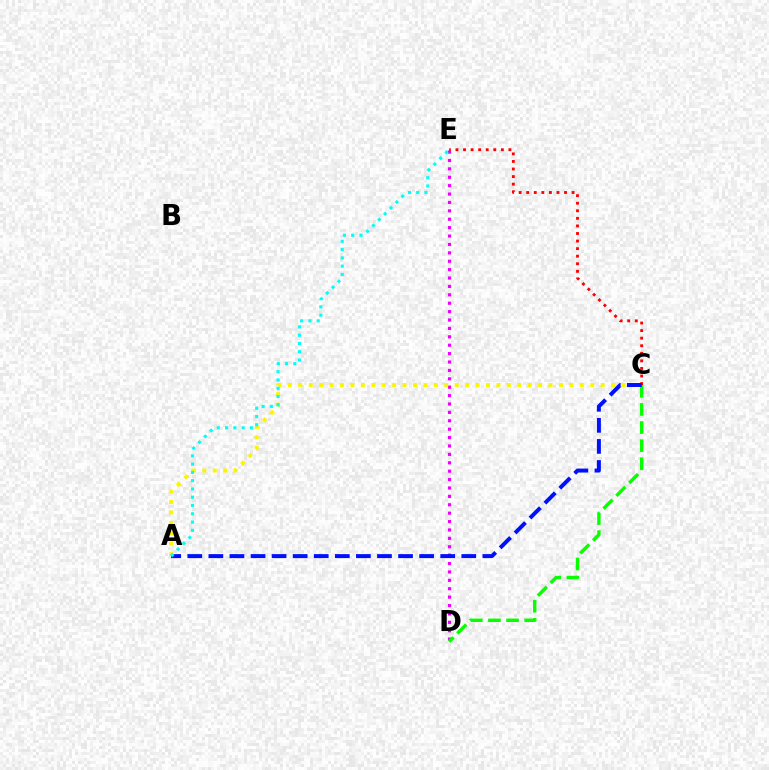{('D', 'E'): [{'color': '#ee00ff', 'line_style': 'dotted', 'thickness': 2.28}], ('C', 'D'): [{'color': '#08ff00', 'line_style': 'dashed', 'thickness': 2.46}], ('A', 'C'): [{'color': '#fcf500', 'line_style': 'dotted', 'thickness': 2.83}, {'color': '#0010ff', 'line_style': 'dashed', 'thickness': 2.86}], ('C', 'E'): [{'color': '#ff0000', 'line_style': 'dotted', 'thickness': 2.06}], ('A', 'E'): [{'color': '#00fff6', 'line_style': 'dotted', 'thickness': 2.25}]}